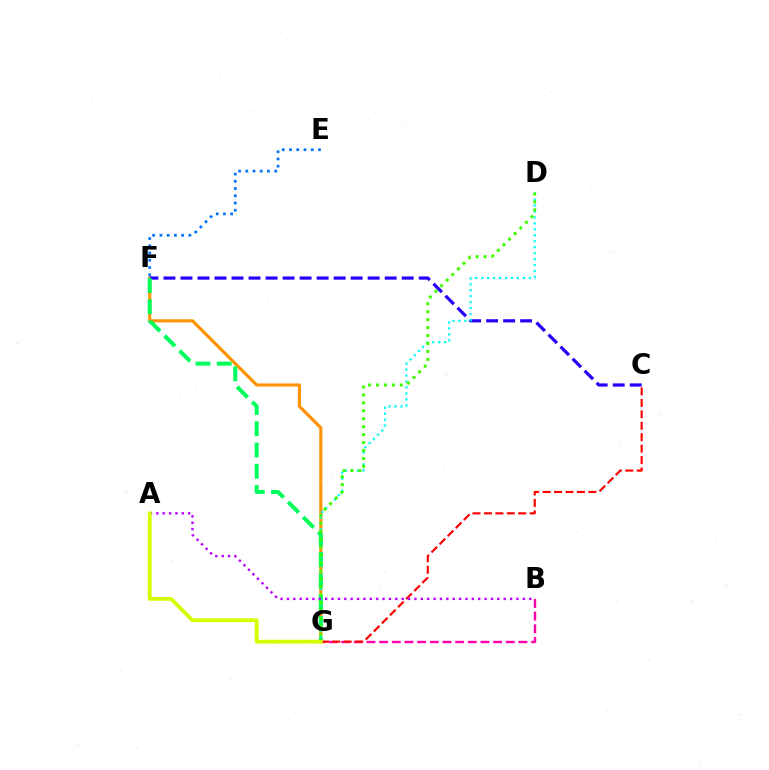{('F', 'G'): [{'color': '#ff9400', 'line_style': 'solid', 'thickness': 2.25}, {'color': '#00ff5c', 'line_style': 'dashed', 'thickness': 2.89}], ('E', 'F'): [{'color': '#0074ff', 'line_style': 'dotted', 'thickness': 1.97}], ('B', 'G'): [{'color': '#ff00ac', 'line_style': 'dashed', 'thickness': 1.72}], ('C', 'G'): [{'color': '#ff0000', 'line_style': 'dashed', 'thickness': 1.55}], ('C', 'F'): [{'color': '#2500ff', 'line_style': 'dashed', 'thickness': 2.31}], ('D', 'G'): [{'color': '#00fff6', 'line_style': 'dotted', 'thickness': 1.62}, {'color': '#3dff00', 'line_style': 'dotted', 'thickness': 2.16}], ('A', 'B'): [{'color': '#b900ff', 'line_style': 'dotted', 'thickness': 1.73}], ('A', 'G'): [{'color': '#d1ff00', 'line_style': 'solid', 'thickness': 2.71}]}